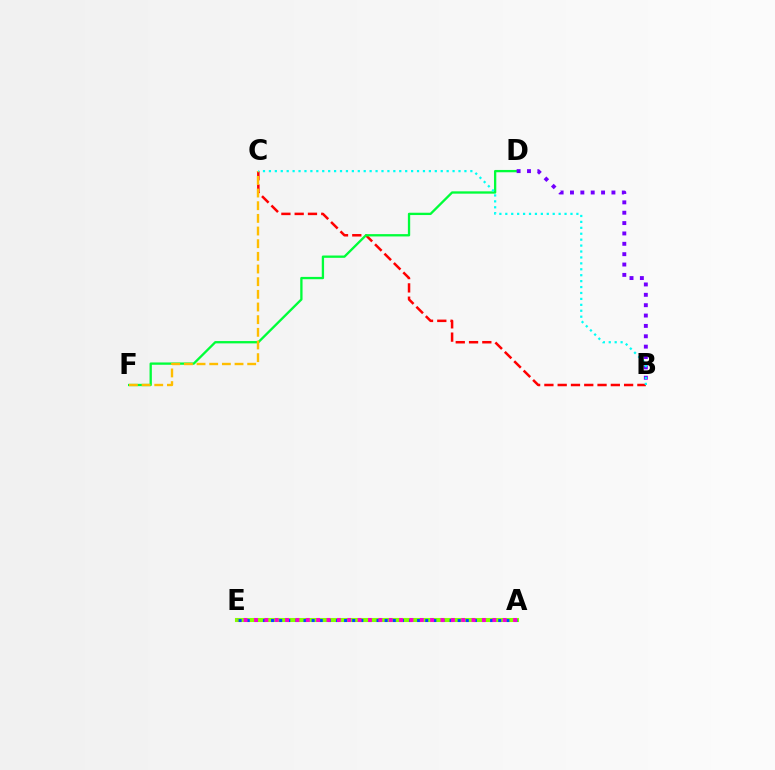{('A', 'E'): [{'color': '#84ff00', 'line_style': 'solid', 'thickness': 2.94}, {'color': '#004bff', 'line_style': 'dotted', 'thickness': 2.2}, {'color': '#ff00cf', 'line_style': 'dotted', 'thickness': 2.82}], ('B', 'C'): [{'color': '#ff0000', 'line_style': 'dashed', 'thickness': 1.8}, {'color': '#00fff6', 'line_style': 'dotted', 'thickness': 1.61}], ('D', 'F'): [{'color': '#00ff39', 'line_style': 'solid', 'thickness': 1.67}], ('C', 'F'): [{'color': '#ffbd00', 'line_style': 'dashed', 'thickness': 1.72}], ('B', 'D'): [{'color': '#7200ff', 'line_style': 'dotted', 'thickness': 2.82}]}